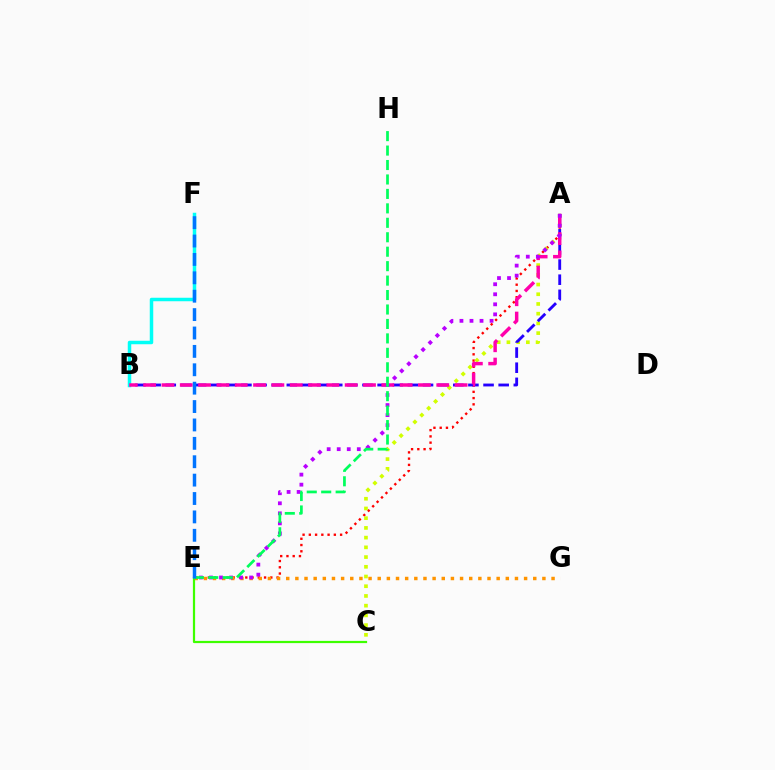{('A', 'E'): [{'color': '#ff0000', 'line_style': 'dotted', 'thickness': 1.7}, {'color': '#b900ff', 'line_style': 'dotted', 'thickness': 2.73}], ('A', 'C'): [{'color': '#d1ff00', 'line_style': 'dotted', 'thickness': 2.64}], ('A', 'B'): [{'color': '#2500ff', 'line_style': 'dashed', 'thickness': 2.06}, {'color': '#ff00ac', 'line_style': 'dashed', 'thickness': 2.49}], ('E', 'G'): [{'color': '#ff9400', 'line_style': 'dotted', 'thickness': 2.49}], ('B', 'F'): [{'color': '#00fff6', 'line_style': 'solid', 'thickness': 2.51}], ('C', 'E'): [{'color': '#3dff00', 'line_style': 'solid', 'thickness': 1.59}], ('E', 'H'): [{'color': '#00ff5c', 'line_style': 'dashed', 'thickness': 1.96}], ('E', 'F'): [{'color': '#0074ff', 'line_style': 'dashed', 'thickness': 2.5}]}